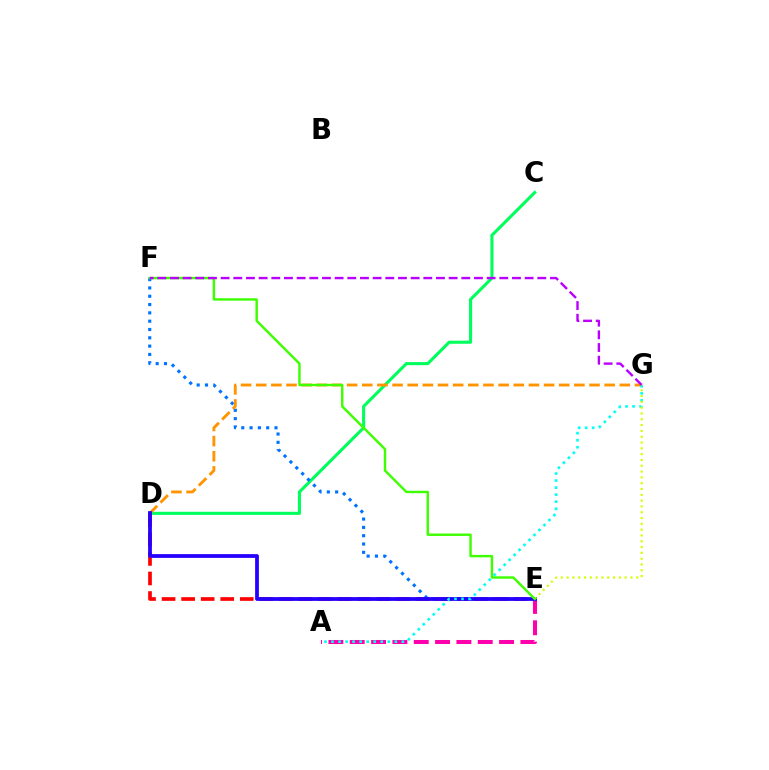{('C', 'D'): [{'color': '#00ff5c', 'line_style': 'solid', 'thickness': 2.22}], ('A', 'E'): [{'color': '#ff00ac', 'line_style': 'dashed', 'thickness': 2.9}], ('D', 'E'): [{'color': '#ff0000', 'line_style': 'dashed', 'thickness': 2.66}, {'color': '#2500ff', 'line_style': 'solid', 'thickness': 2.71}], ('E', 'F'): [{'color': '#0074ff', 'line_style': 'dotted', 'thickness': 2.26}, {'color': '#3dff00', 'line_style': 'solid', 'thickness': 1.74}], ('D', 'G'): [{'color': '#ff9400', 'line_style': 'dashed', 'thickness': 2.06}], ('A', 'G'): [{'color': '#00fff6', 'line_style': 'dotted', 'thickness': 1.91}], ('E', 'G'): [{'color': '#d1ff00', 'line_style': 'dotted', 'thickness': 1.58}], ('F', 'G'): [{'color': '#b900ff', 'line_style': 'dashed', 'thickness': 1.72}]}